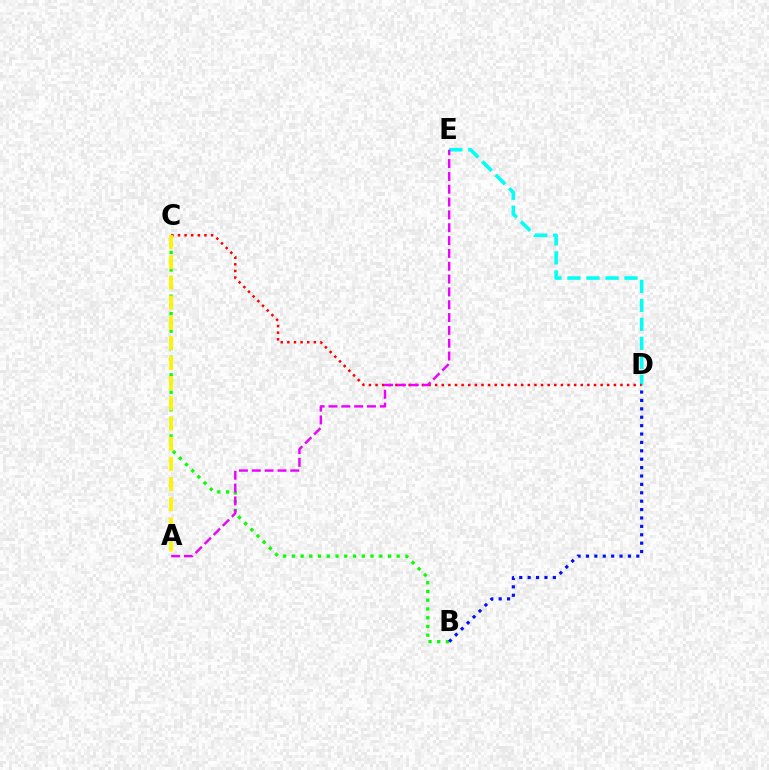{('D', 'E'): [{'color': '#00fff6', 'line_style': 'dashed', 'thickness': 2.58}], ('B', 'C'): [{'color': '#08ff00', 'line_style': 'dotted', 'thickness': 2.37}], ('B', 'D'): [{'color': '#0010ff', 'line_style': 'dotted', 'thickness': 2.28}], ('C', 'D'): [{'color': '#ff0000', 'line_style': 'dotted', 'thickness': 1.8}], ('A', 'C'): [{'color': '#fcf500', 'line_style': 'dashed', 'thickness': 2.74}], ('A', 'E'): [{'color': '#ee00ff', 'line_style': 'dashed', 'thickness': 1.74}]}